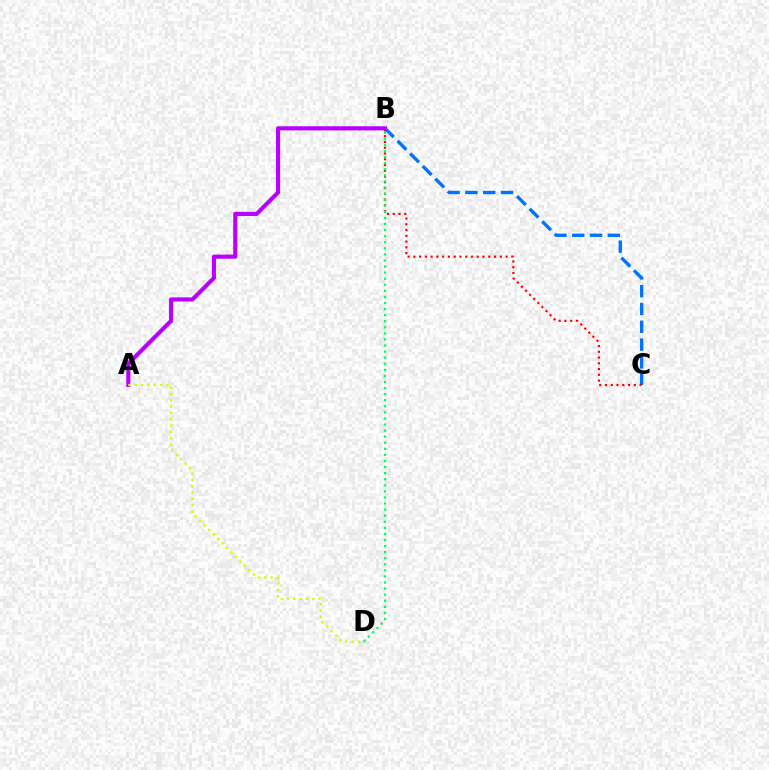{('B', 'C'): [{'color': '#0074ff', 'line_style': 'dashed', 'thickness': 2.42}, {'color': '#ff0000', 'line_style': 'dotted', 'thickness': 1.57}], ('A', 'B'): [{'color': '#b900ff', 'line_style': 'solid', 'thickness': 2.98}], ('B', 'D'): [{'color': '#00ff5c', 'line_style': 'dotted', 'thickness': 1.65}], ('A', 'D'): [{'color': '#d1ff00', 'line_style': 'dotted', 'thickness': 1.72}]}